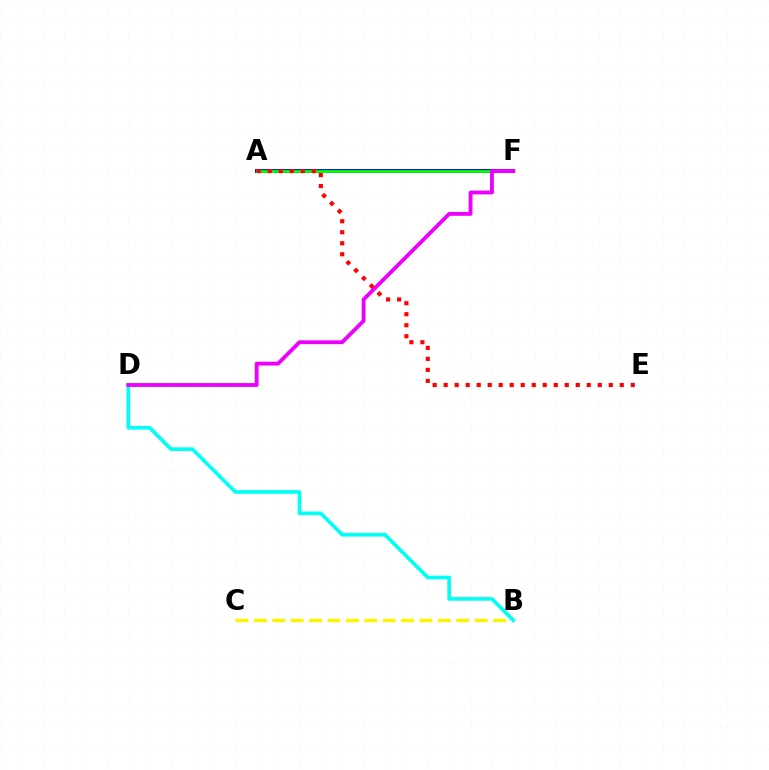{('B', 'C'): [{'color': '#fcf500', 'line_style': 'dashed', 'thickness': 2.5}], ('B', 'D'): [{'color': '#00fff6', 'line_style': 'solid', 'thickness': 2.64}], ('A', 'F'): [{'color': '#0010ff', 'line_style': 'solid', 'thickness': 2.82}, {'color': '#08ff00', 'line_style': 'solid', 'thickness': 2.0}], ('D', 'F'): [{'color': '#ee00ff', 'line_style': 'solid', 'thickness': 2.77}], ('A', 'E'): [{'color': '#ff0000', 'line_style': 'dotted', 'thickness': 2.99}]}